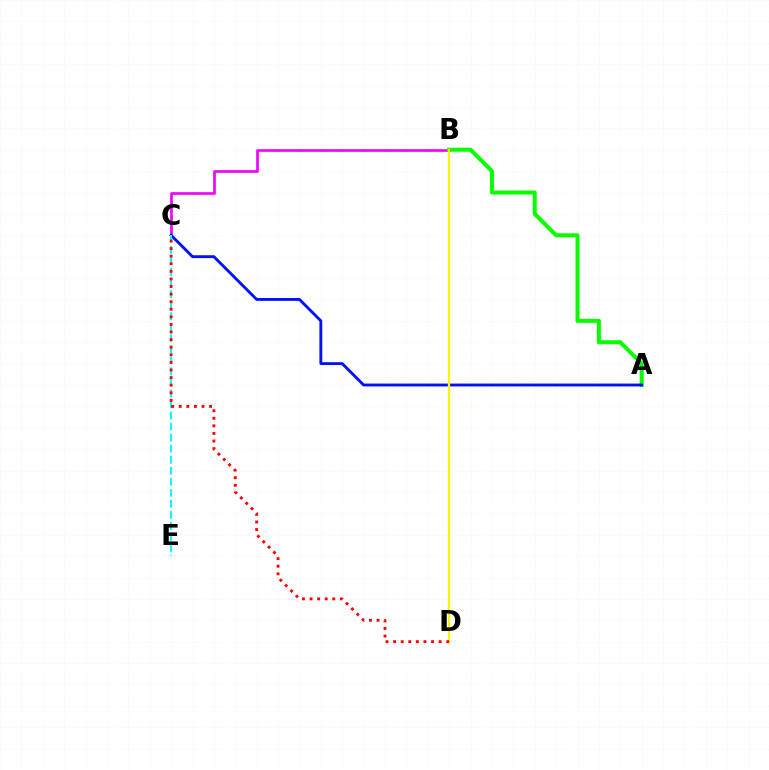{('B', 'C'): [{'color': '#ee00ff', 'line_style': 'solid', 'thickness': 1.92}], ('A', 'B'): [{'color': '#08ff00', 'line_style': 'solid', 'thickness': 2.89}], ('A', 'C'): [{'color': '#0010ff', 'line_style': 'solid', 'thickness': 2.06}], ('C', 'E'): [{'color': '#00fff6', 'line_style': 'dashed', 'thickness': 1.5}], ('B', 'D'): [{'color': '#fcf500', 'line_style': 'solid', 'thickness': 1.61}], ('C', 'D'): [{'color': '#ff0000', 'line_style': 'dotted', 'thickness': 2.06}]}